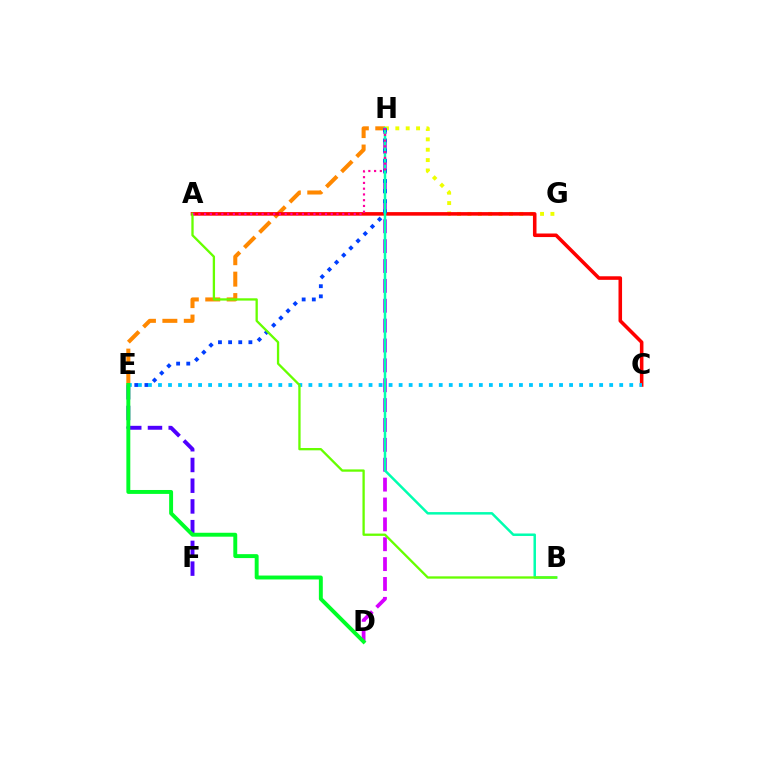{('E', 'F'): [{'color': '#4f00ff', 'line_style': 'dashed', 'thickness': 2.82}], ('G', 'H'): [{'color': '#eeff00', 'line_style': 'dotted', 'thickness': 2.82}], ('E', 'H'): [{'color': '#ff8800', 'line_style': 'dashed', 'thickness': 2.91}, {'color': '#003fff', 'line_style': 'dotted', 'thickness': 2.76}], ('A', 'C'): [{'color': '#ff0000', 'line_style': 'solid', 'thickness': 2.56}], ('D', 'H'): [{'color': '#d600ff', 'line_style': 'dashed', 'thickness': 2.7}], ('B', 'H'): [{'color': '#00ffaf', 'line_style': 'solid', 'thickness': 1.79}], ('C', 'E'): [{'color': '#00c7ff', 'line_style': 'dotted', 'thickness': 2.72}], ('A', 'B'): [{'color': '#66ff00', 'line_style': 'solid', 'thickness': 1.66}], ('D', 'E'): [{'color': '#00ff27', 'line_style': 'solid', 'thickness': 2.83}], ('A', 'H'): [{'color': '#ff00a0', 'line_style': 'dotted', 'thickness': 1.56}]}